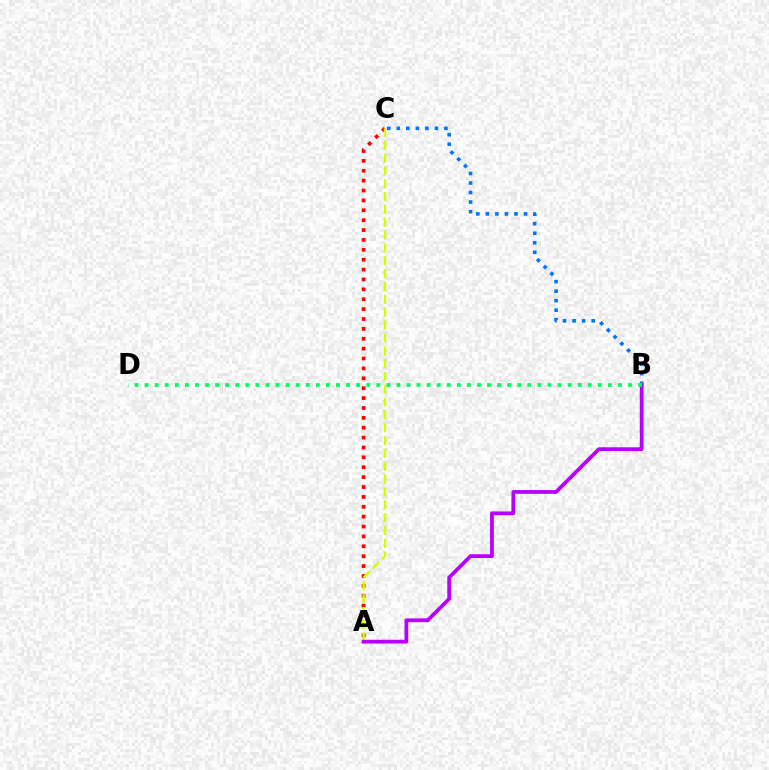{('A', 'C'): [{'color': '#ff0000', 'line_style': 'dotted', 'thickness': 2.69}, {'color': '#d1ff00', 'line_style': 'dashed', 'thickness': 1.74}], ('B', 'C'): [{'color': '#0074ff', 'line_style': 'dotted', 'thickness': 2.59}], ('A', 'B'): [{'color': '#b900ff', 'line_style': 'solid', 'thickness': 2.72}], ('B', 'D'): [{'color': '#00ff5c', 'line_style': 'dotted', 'thickness': 2.74}]}